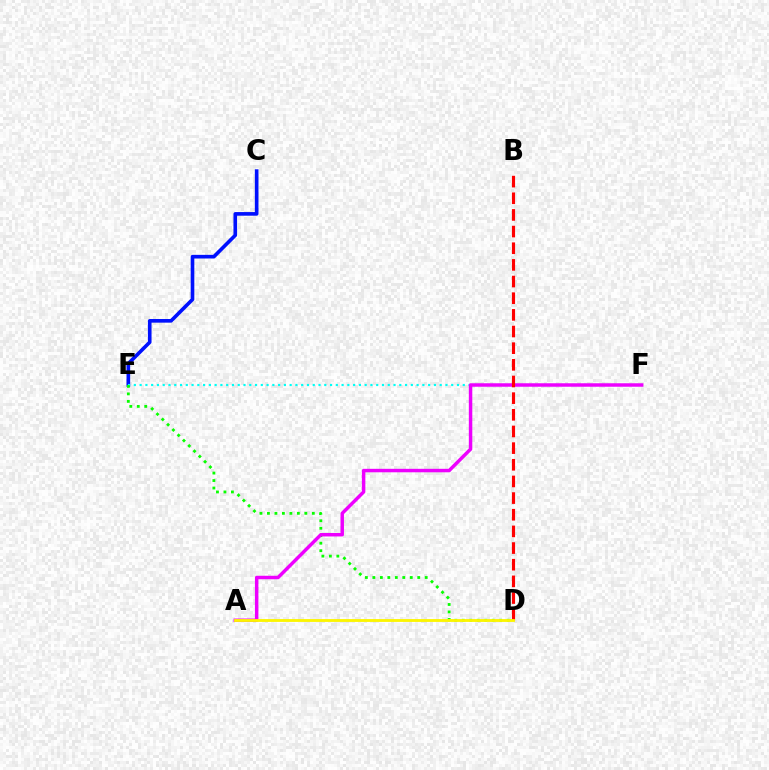{('C', 'E'): [{'color': '#0010ff', 'line_style': 'solid', 'thickness': 2.62}], ('E', 'F'): [{'color': '#00fff6', 'line_style': 'dotted', 'thickness': 1.57}], ('D', 'E'): [{'color': '#08ff00', 'line_style': 'dotted', 'thickness': 2.03}], ('A', 'F'): [{'color': '#ee00ff', 'line_style': 'solid', 'thickness': 2.5}], ('B', 'D'): [{'color': '#ff0000', 'line_style': 'dashed', 'thickness': 2.26}], ('A', 'D'): [{'color': '#fcf500', 'line_style': 'solid', 'thickness': 2.04}]}